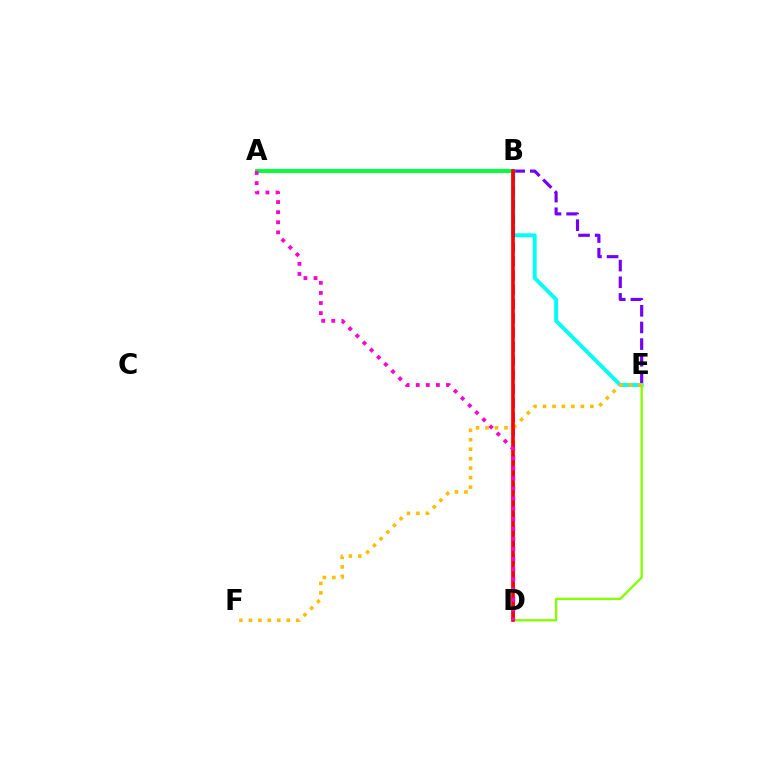{('B', 'E'): [{'color': '#7200ff', 'line_style': 'dashed', 'thickness': 2.26}, {'color': '#00fff6', 'line_style': 'solid', 'thickness': 2.81}], ('D', 'E'): [{'color': '#84ff00', 'line_style': 'solid', 'thickness': 1.69}], ('A', 'B'): [{'color': '#00ff39', 'line_style': 'solid', 'thickness': 2.8}], ('B', 'D'): [{'color': '#004bff', 'line_style': 'dashed', 'thickness': 1.93}, {'color': '#ff0000', 'line_style': 'solid', 'thickness': 2.64}], ('E', 'F'): [{'color': '#ffbd00', 'line_style': 'dotted', 'thickness': 2.57}], ('A', 'D'): [{'color': '#ff00cf', 'line_style': 'dotted', 'thickness': 2.74}]}